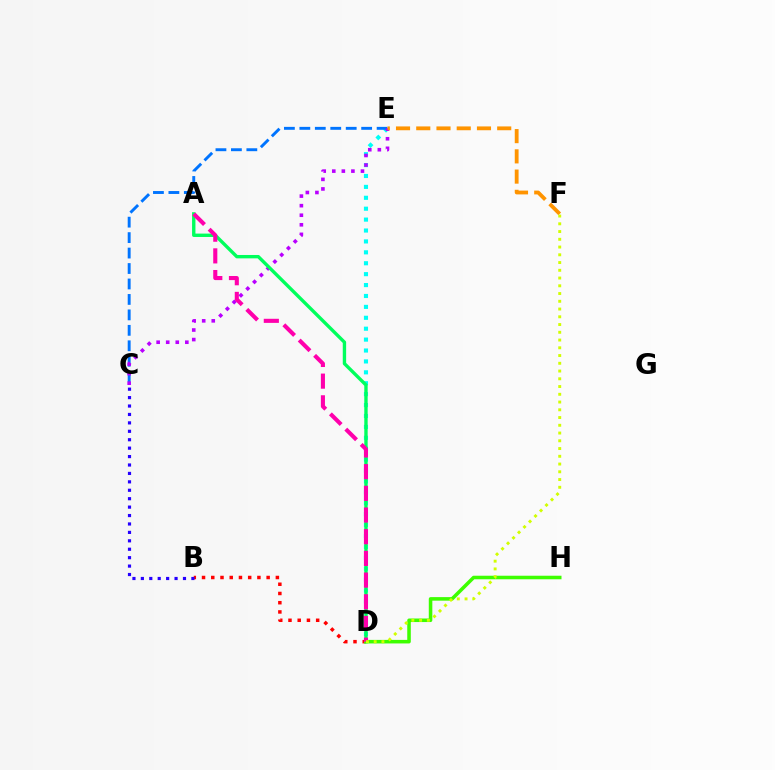{('D', 'E'): [{'color': '#00fff6', 'line_style': 'dotted', 'thickness': 2.96}], ('C', 'E'): [{'color': '#0074ff', 'line_style': 'dashed', 'thickness': 2.1}, {'color': '#b900ff', 'line_style': 'dotted', 'thickness': 2.6}], ('B', 'D'): [{'color': '#ff0000', 'line_style': 'dotted', 'thickness': 2.51}], ('A', 'D'): [{'color': '#00ff5c', 'line_style': 'solid', 'thickness': 2.43}, {'color': '#ff00ac', 'line_style': 'dashed', 'thickness': 2.95}], ('D', 'H'): [{'color': '#3dff00', 'line_style': 'solid', 'thickness': 2.55}], ('B', 'C'): [{'color': '#2500ff', 'line_style': 'dotted', 'thickness': 2.29}], ('E', 'F'): [{'color': '#ff9400', 'line_style': 'dashed', 'thickness': 2.75}], ('D', 'F'): [{'color': '#d1ff00', 'line_style': 'dotted', 'thickness': 2.11}]}